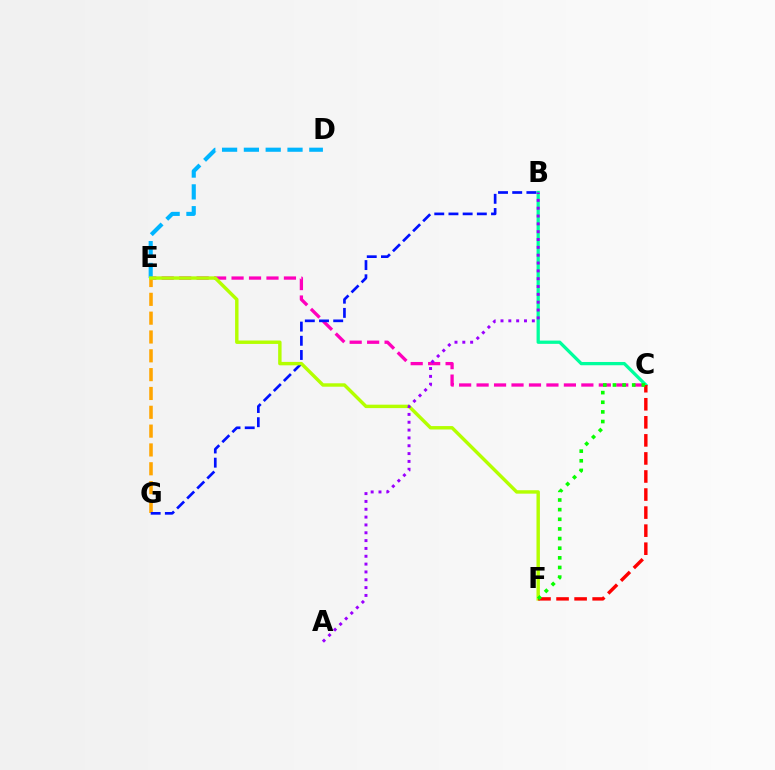{('C', 'E'): [{'color': '#ff00bd', 'line_style': 'dashed', 'thickness': 2.37}], ('D', 'E'): [{'color': '#00b5ff', 'line_style': 'dashed', 'thickness': 2.96}], ('B', 'C'): [{'color': '#00ff9d', 'line_style': 'solid', 'thickness': 2.36}], ('E', 'G'): [{'color': '#ffa500', 'line_style': 'dashed', 'thickness': 2.56}], ('B', 'G'): [{'color': '#0010ff', 'line_style': 'dashed', 'thickness': 1.93}], ('E', 'F'): [{'color': '#b3ff00', 'line_style': 'solid', 'thickness': 2.46}], ('C', 'F'): [{'color': '#ff0000', 'line_style': 'dashed', 'thickness': 2.45}, {'color': '#08ff00', 'line_style': 'dotted', 'thickness': 2.62}], ('A', 'B'): [{'color': '#9b00ff', 'line_style': 'dotted', 'thickness': 2.13}]}